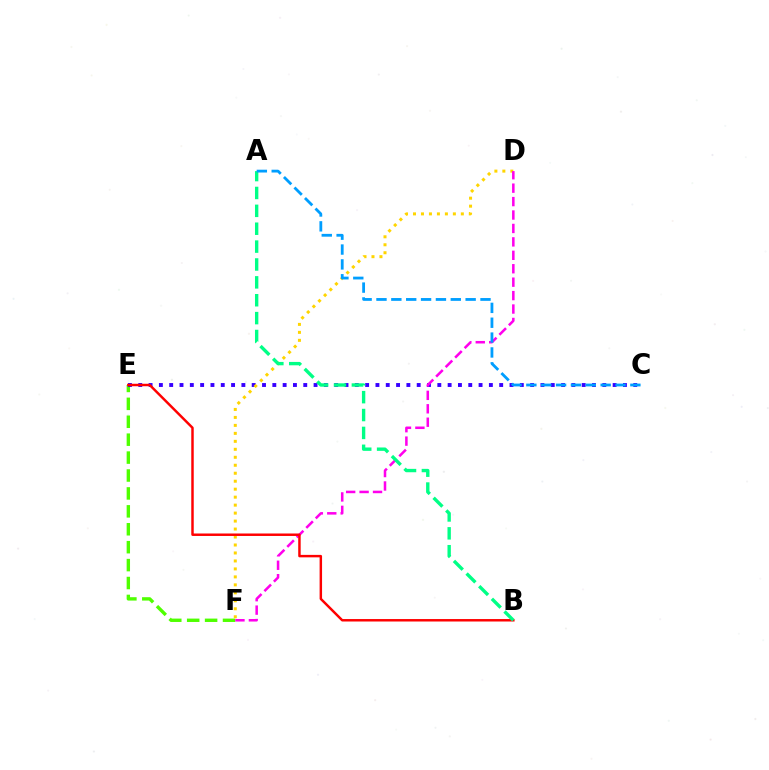{('E', 'F'): [{'color': '#4fff00', 'line_style': 'dashed', 'thickness': 2.43}], ('C', 'E'): [{'color': '#3700ff', 'line_style': 'dotted', 'thickness': 2.8}], ('D', 'F'): [{'color': '#ffd500', 'line_style': 'dotted', 'thickness': 2.17}, {'color': '#ff00ed', 'line_style': 'dashed', 'thickness': 1.82}], ('B', 'E'): [{'color': '#ff0000', 'line_style': 'solid', 'thickness': 1.77}], ('A', 'B'): [{'color': '#00ff86', 'line_style': 'dashed', 'thickness': 2.43}], ('A', 'C'): [{'color': '#009eff', 'line_style': 'dashed', 'thickness': 2.02}]}